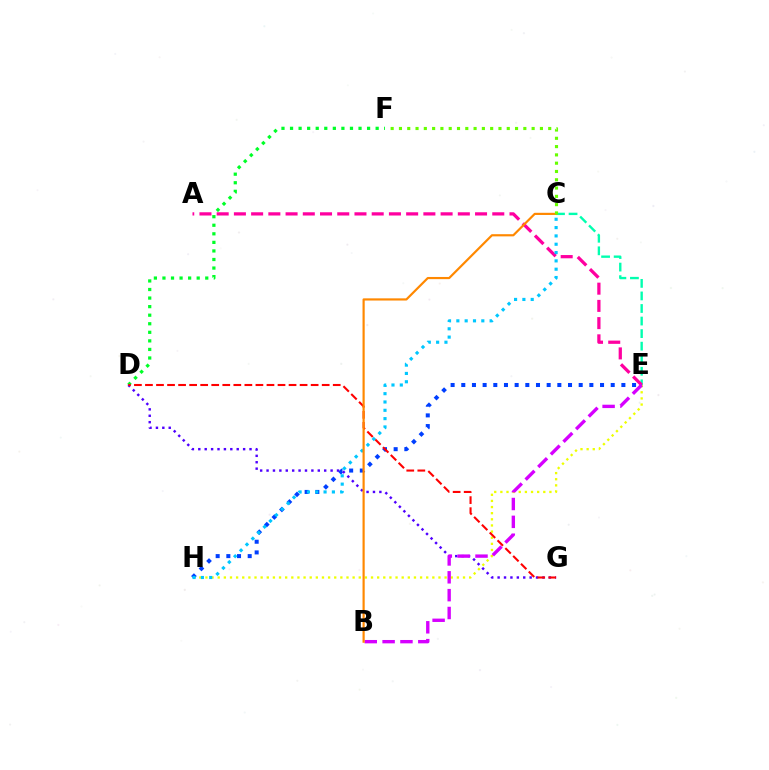{('E', 'H'): [{'color': '#eeff00', 'line_style': 'dotted', 'thickness': 1.67}, {'color': '#003fff', 'line_style': 'dotted', 'thickness': 2.9}], ('D', 'F'): [{'color': '#00ff27', 'line_style': 'dotted', 'thickness': 2.33}], ('C', 'E'): [{'color': '#00ffaf', 'line_style': 'dashed', 'thickness': 1.71}], ('D', 'G'): [{'color': '#4f00ff', 'line_style': 'dotted', 'thickness': 1.74}, {'color': '#ff0000', 'line_style': 'dashed', 'thickness': 1.5}], ('A', 'E'): [{'color': '#ff00a0', 'line_style': 'dashed', 'thickness': 2.34}], ('C', 'H'): [{'color': '#00c7ff', 'line_style': 'dotted', 'thickness': 2.26}], ('B', 'E'): [{'color': '#d600ff', 'line_style': 'dashed', 'thickness': 2.42}], ('B', 'C'): [{'color': '#ff8800', 'line_style': 'solid', 'thickness': 1.57}], ('C', 'F'): [{'color': '#66ff00', 'line_style': 'dotted', 'thickness': 2.25}]}